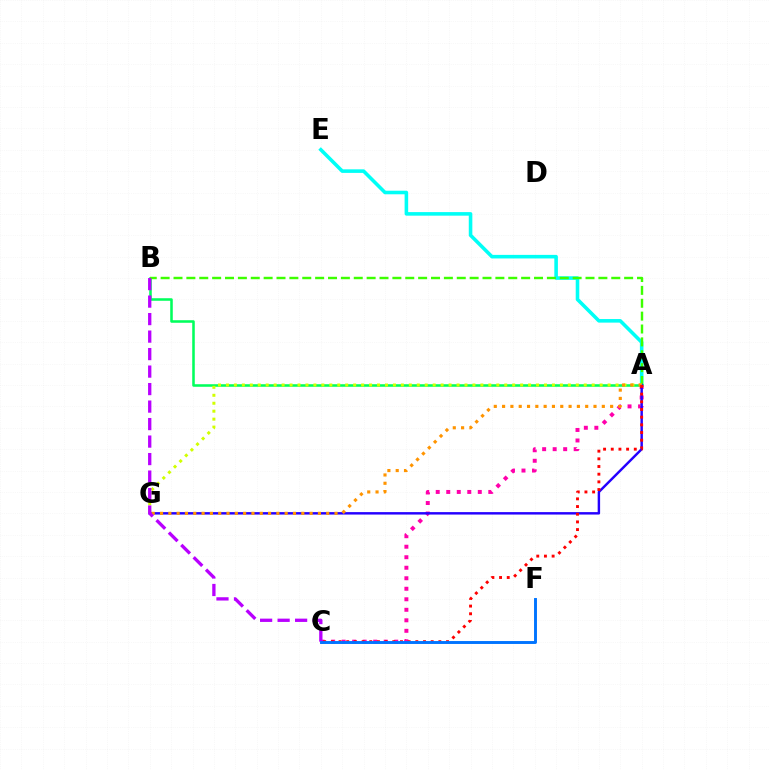{('A', 'E'): [{'color': '#00fff6', 'line_style': 'solid', 'thickness': 2.57}], ('A', 'B'): [{'color': '#00ff5c', 'line_style': 'solid', 'thickness': 1.83}, {'color': '#3dff00', 'line_style': 'dashed', 'thickness': 1.75}], ('A', 'C'): [{'color': '#ff00ac', 'line_style': 'dotted', 'thickness': 2.86}, {'color': '#ff0000', 'line_style': 'dotted', 'thickness': 2.09}], ('A', 'G'): [{'color': '#2500ff', 'line_style': 'solid', 'thickness': 1.76}, {'color': '#d1ff00', 'line_style': 'dotted', 'thickness': 2.16}, {'color': '#ff9400', 'line_style': 'dotted', 'thickness': 2.26}], ('B', 'C'): [{'color': '#b900ff', 'line_style': 'dashed', 'thickness': 2.38}], ('C', 'F'): [{'color': '#0074ff', 'line_style': 'solid', 'thickness': 2.1}]}